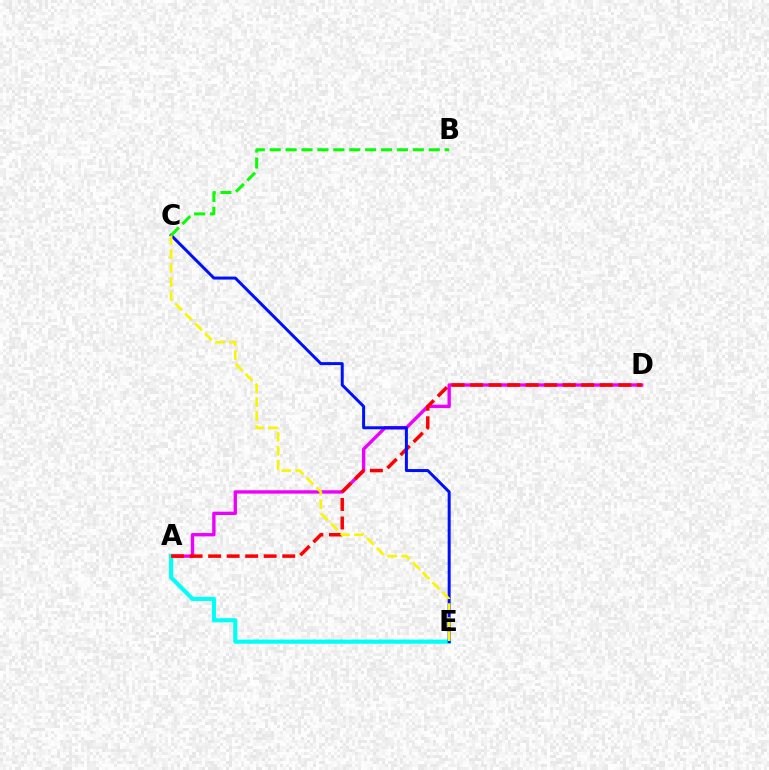{('A', 'D'): [{'color': '#ee00ff', 'line_style': 'solid', 'thickness': 2.43}, {'color': '#ff0000', 'line_style': 'dashed', 'thickness': 2.52}], ('A', 'E'): [{'color': '#00fff6', 'line_style': 'solid', 'thickness': 2.97}], ('C', 'E'): [{'color': '#0010ff', 'line_style': 'solid', 'thickness': 2.16}, {'color': '#fcf500', 'line_style': 'dashed', 'thickness': 1.9}], ('B', 'C'): [{'color': '#08ff00', 'line_style': 'dashed', 'thickness': 2.16}]}